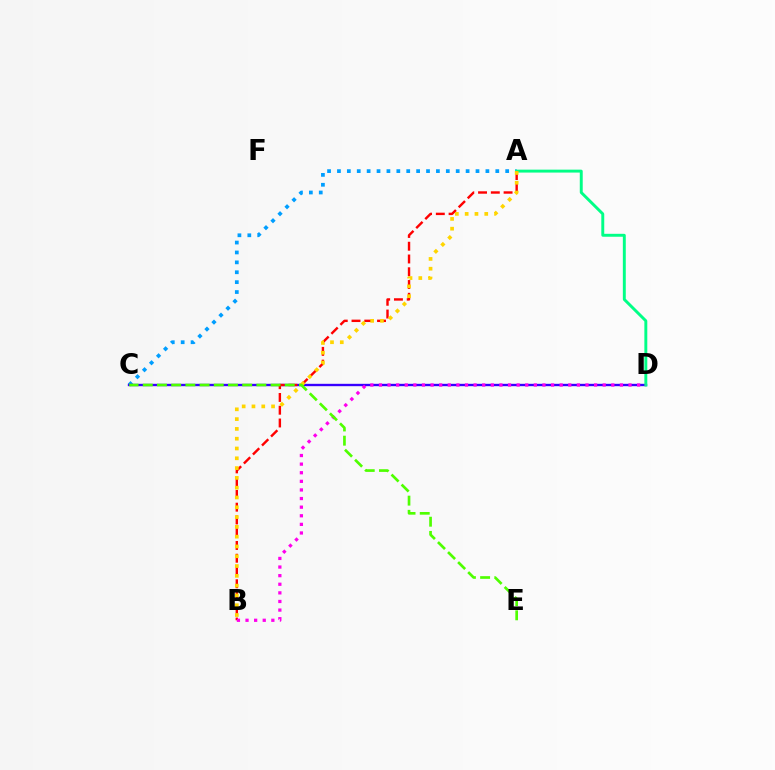{('A', 'C'): [{'color': '#009eff', 'line_style': 'dotted', 'thickness': 2.69}], ('C', 'D'): [{'color': '#3700ff', 'line_style': 'solid', 'thickness': 1.71}], ('A', 'D'): [{'color': '#00ff86', 'line_style': 'solid', 'thickness': 2.11}], ('A', 'B'): [{'color': '#ff0000', 'line_style': 'dashed', 'thickness': 1.73}, {'color': '#ffd500', 'line_style': 'dotted', 'thickness': 2.66}], ('B', 'D'): [{'color': '#ff00ed', 'line_style': 'dotted', 'thickness': 2.34}], ('C', 'E'): [{'color': '#4fff00', 'line_style': 'dashed', 'thickness': 1.93}]}